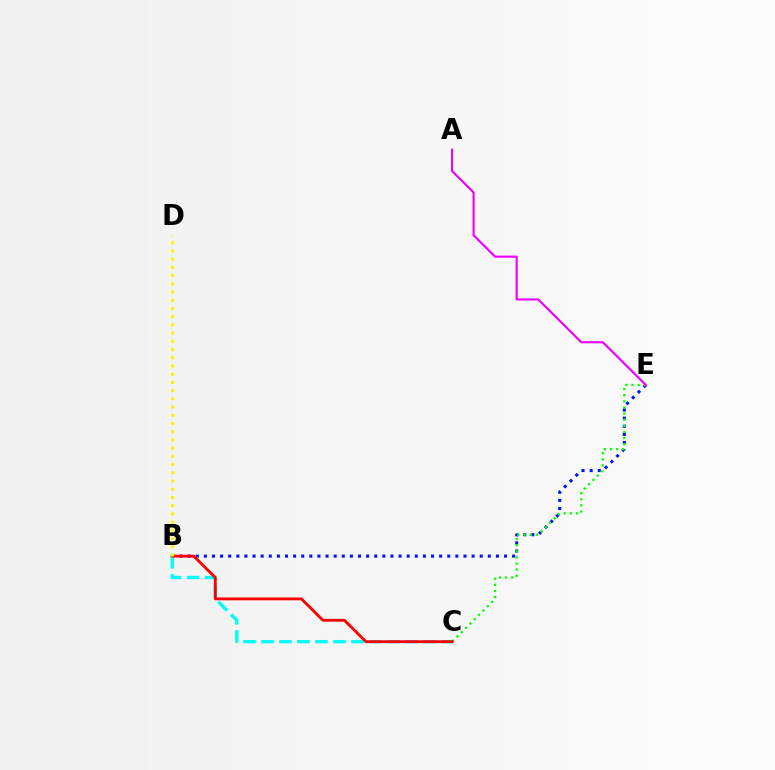{('B', 'E'): [{'color': '#0010ff', 'line_style': 'dotted', 'thickness': 2.2}], ('C', 'E'): [{'color': '#08ff00', 'line_style': 'dotted', 'thickness': 1.66}], ('A', 'E'): [{'color': '#ee00ff', 'line_style': 'solid', 'thickness': 1.54}], ('B', 'C'): [{'color': '#00fff6', 'line_style': 'dashed', 'thickness': 2.44}, {'color': '#ff0000', 'line_style': 'solid', 'thickness': 2.04}], ('B', 'D'): [{'color': '#fcf500', 'line_style': 'dotted', 'thickness': 2.23}]}